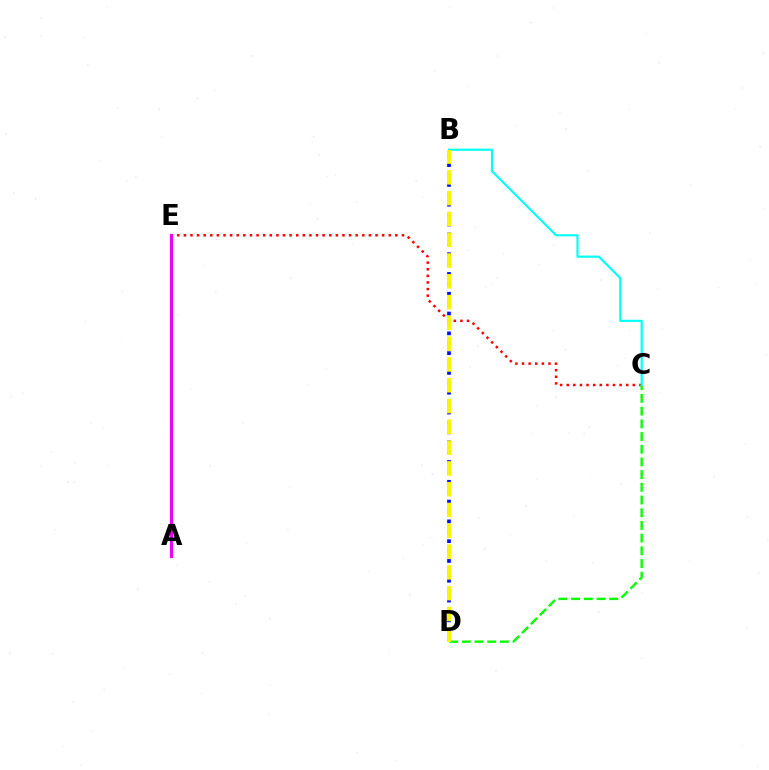{('C', 'E'): [{'color': '#ff0000', 'line_style': 'dotted', 'thickness': 1.8}], ('C', 'D'): [{'color': '#08ff00', 'line_style': 'dashed', 'thickness': 1.73}], ('B', 'D'): [{'color': '#0010ff', 'line_style': 'dotted', 'thickness': 2.69}, {'color': '#fcf500', 'line_style': 'dashed', 'thickness': 2.82}], ('B', 'C'): [{'color': '#00fff6', 'line_style': 'solid', 'thickness': 1.54}], ('A', 'E'): [{'color': '#ee00ff', 'line_style': 'solid', 'thickness': 2.28}]}